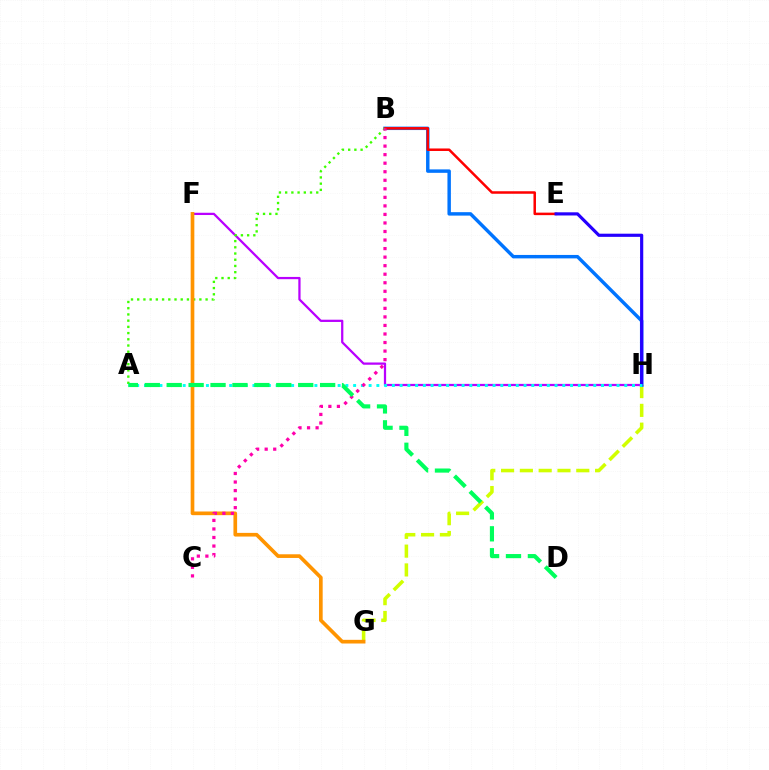{('G', 'H'): [{'color': '#d1ff00', 'line_style': 'dashed', 'thickness': 2.55}], ('B', 'H'): [{'color': '#0074ff', 'line_style': 'solid', 'thickness': 2.48}], ('B', 'E'): [{'color': '#ff0000', 'line_style': 'solid', 'thickness': 1.8}], ('F', 'H'): [{'color': '#b900ff', 'line_style': 'solid', 'thickness': 1.62}], ('A', 'B'): [{'color': '#3dff00', 'line_style': 'dotted', 'thickness': 1.69}], ('F', 'G'): [{'color': '#ff9400', 'line_style': 'solid', 'thickness': 2.64}], ('E', 'H'): [{'color': '#2500ff', 'line_style': 'solid', 'thickness': 2.28}], ('A', 'H'): [{'color': '#00fff6', 'line_style': 'dotted', 'thickness': 2.1}], ('B', 'C'): [{'color': '#ff00ac', 'line_style': 'dotted', 'thickness': 2.32}], ('A', 'D'): [{'color': '#00ff5c', 'line_style': 'dashed', 'thickness': 2.98}]}